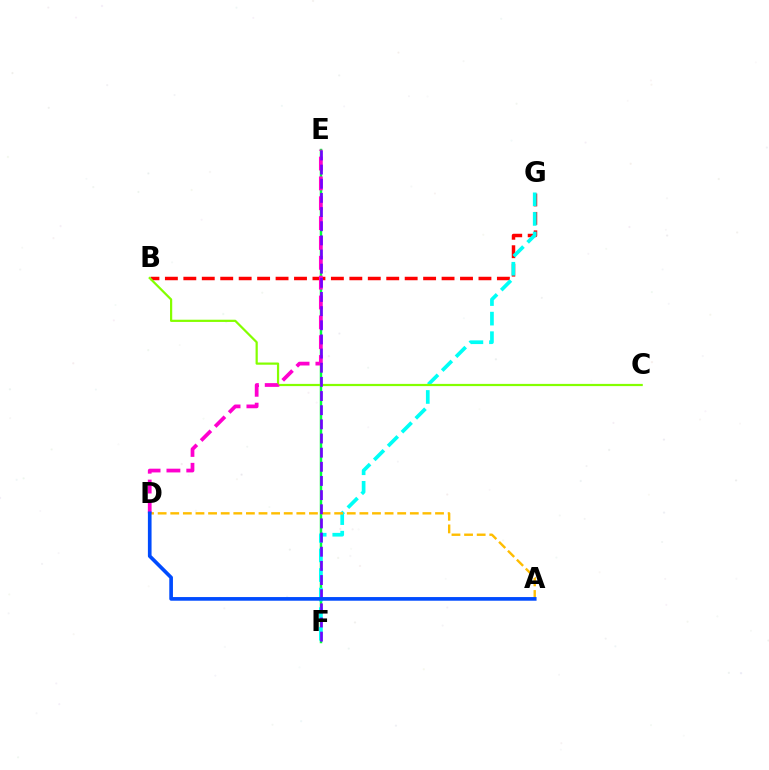{('B', 'G'): [{'color': '#ff0000', 'line_style': 'dashed', 'thickness': 2.51}], ('E', 'F'): [{'color': '#00ff39', 'line_style': 'solid', 'thickness': 1.77}, {'color': '#7200ff', 'line_style': 'dashed', 'thickness': 1.92}], ('F', 'G'): [{'color': '#00fff6', 'line_style': 'dashed', 'thickness': 2.66}], ('B', 'C'): [{'color': '#84ff00', 'line_style': 'solid', 'thickness': 1.59}], ('A', 'D'): [{'color': '#ffbd00', 'line_style': 'dashed', 'thickness': 1.71}, {'color': '#004bff', 'line_style': 'solid', 'thickness': 2.64}], ('D', 'E'): [{'color': '#ff00cf', 'line_style': 'dashed', 'thickness': 2.7}]}